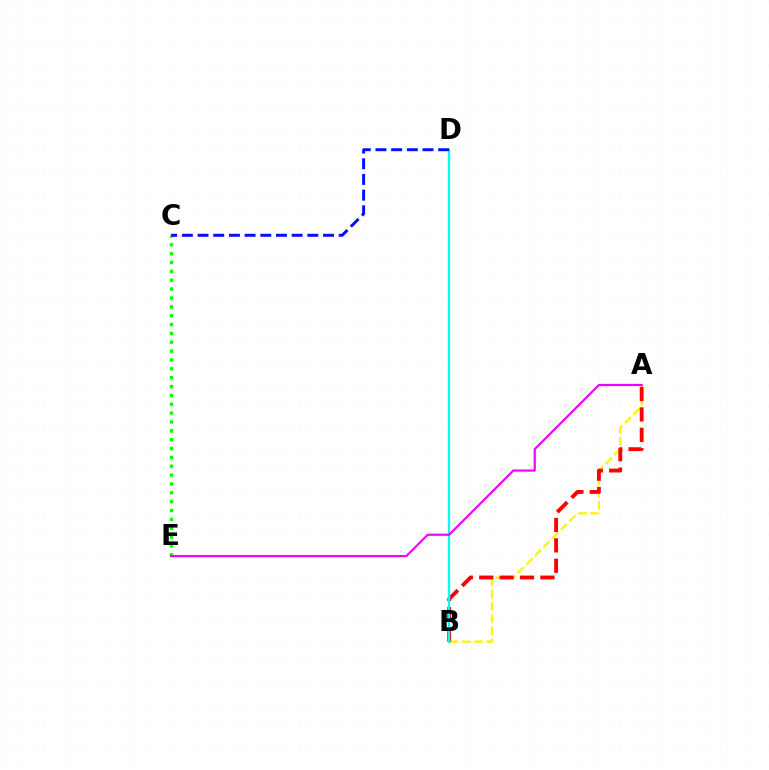{('C', 'E'): [{'color': '#08ff00', 'line_style': 'dotted', 'thickness': 2.41}], ('A', 'B'): [{'color': '#fcf500', 'line_style': 'dashed', 'thickness': 1.65}, {'color': '#ff0000', 'line_style': 'dashed', 'thickness': 2.77}], ('B', 'D'): [{'color': '#00fff6', 'line_style': 'solid', 'thickness': 1.66}], ('A', 'E'): [{'color': '#ee00ff', 'line_style': 'solid', 'thickness': 1.57}], ('C', 'D'): [{'color': '#0010ff', 'line_style': 'dashed', 'thickness': 2.13}]}